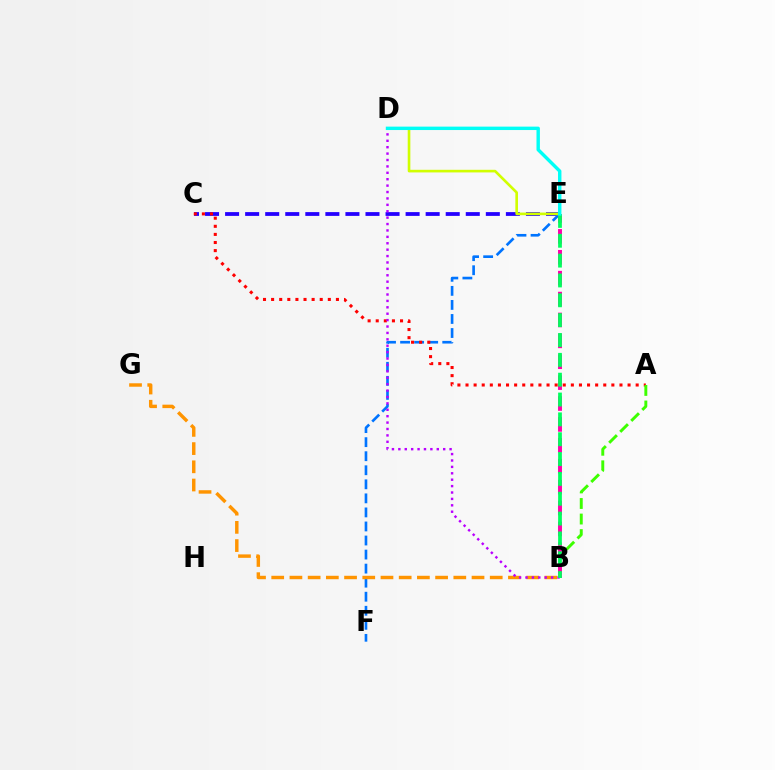{('C', 'E'): [{'color': '#2500ff', 'line_style': 'dashed', 'thickness': 2.72}], ('E', 'F'): [{'color': '#0074ff', 'line_style': 'dashed', 'thickness': 1.91}], ('B', 'G'): [{'color': '#ff9400', 'line_style': 'dashed', 'thickness': 2.47}], ('A', 'C'): [{'color': '#ff0000', 'line_style': 'dotted', 'thickness': 2.2}], ('D', 'E'): [{'color': '#d1ff00', 'line_style': 'solid', 'thickness': 1.89}, {'color': '#00fff6', 'line_style': 'solid', 'thickness': 2.46}], ('B', 'D'): [{'color': '#b900ff', 'line_style': 'dotted', 'thickness': 1.74}], ('A', 'B'): [{'color': '#3dff00', 'line_style': 'dashed', 'thickness': 2.11}], ('B', 'E'): [{'color': '#ff00ac', 'line_style': 'dashed', 'thickness': 2.84}, {'color': '#00ff5c', 'line_style': 'dashed', 'thickness': 2.7}]}